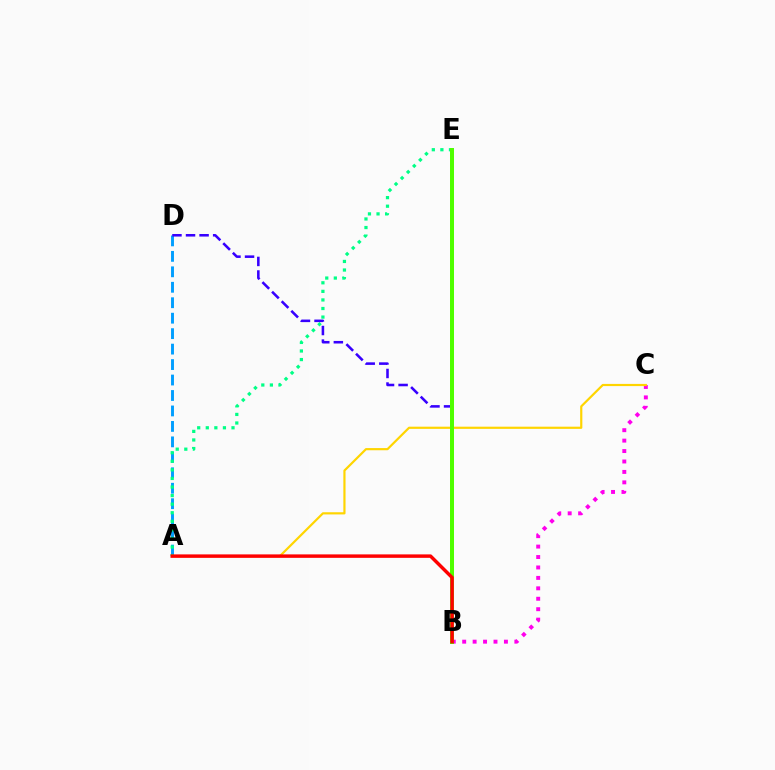{('A', 'D'): [{'color': '#009eff', 'line_style': 'dashed', 'thickness': 2.1}], ('A', 'E'): [{'color': '#00ff86', 'line_style': 'dotted', 'thickness': 2.33}], ('B', 'C'): [{'color': '#ff00ed', 'line_style': 'dotted', 'thickness': 2.83}], ('A', 'C'): [{'color': '#ffd500', 'line_style': 'solid', 'thickness': 1.57}], ('B', 'D'): [{'color': '#3700ff', 'line_style': 'dashed', 'thickness': 1.84}], ('B', 'E'): [{'color': '#4fff00', 'line_style': 'solid', 'thickness': 2.88}], ('A', 'B'): [{'color': '#ff0000', 'line_style': 'solid', 'thickness': 2.48}]}